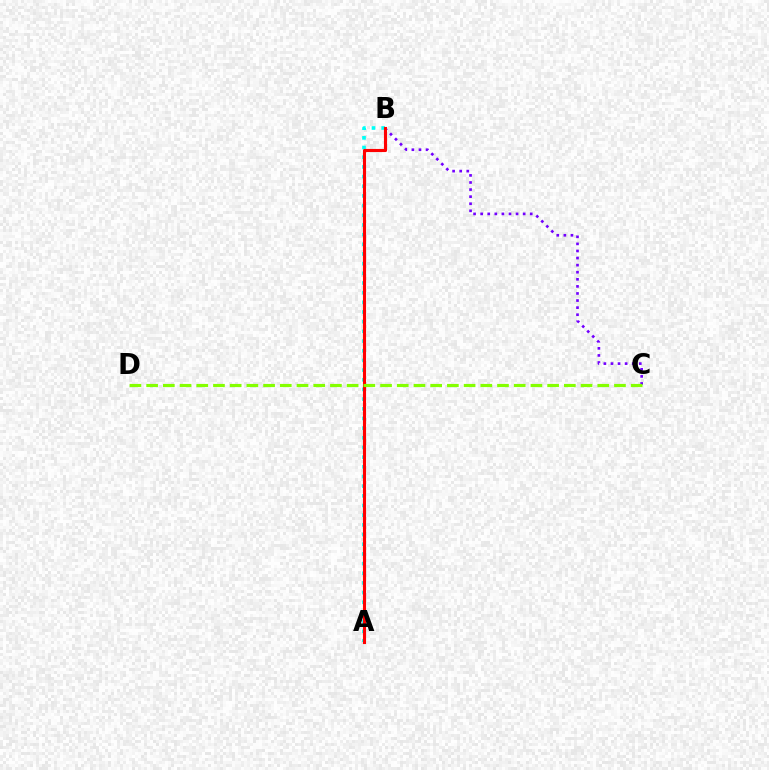{('B', 'C'): [{'color': '#7200ff', 'line_style': 'dotted', 'thickness': 1.92}], ('A', 'B'): [{'color': '#00fff6', 'line_style': 'dotted', 'thickness': 2.63}, {'color': '#ff0000', 'line_style': 'solid', 'thickness': 2.24}], ('C', 'D'): [{'color': '#84ff00', 'line_style': 'dashed', 'thickness': 2.27}]}